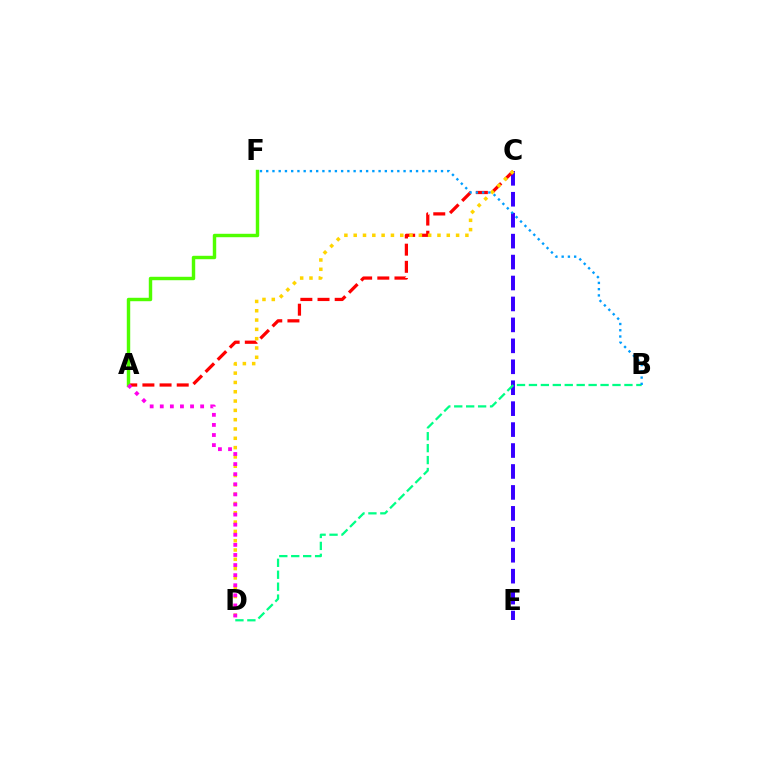{('C', 'E'): [{'color': '#3700ff', 'line_style': 'dashed', 'thickness': 2.84}], ('A', 'C'): [{'color': '#ff0000', 'line_style': 'dashed', 'thickness': 2.33}], ('C', 'D'): [{'color': '#ffd500', 'line_style': 'dotted', 'thickness': 2.53}], ('A', 'F'): [{'color': '#4fff00', 'line_style': 'solid', 'thickness': 2.47}], ('B', 'D'): [{'color': '#00ff86', 'line_style': 'dashed', 'thickness': 1.62}], ('A', 'D'): [{'color': '#ff00ed', 'line_style': 'dotted', 'thickness': 2.74}], ('B', 'F'): [{'color': '#009eff', 'line_style': 'dotted', 'thickness': 1.7}]}